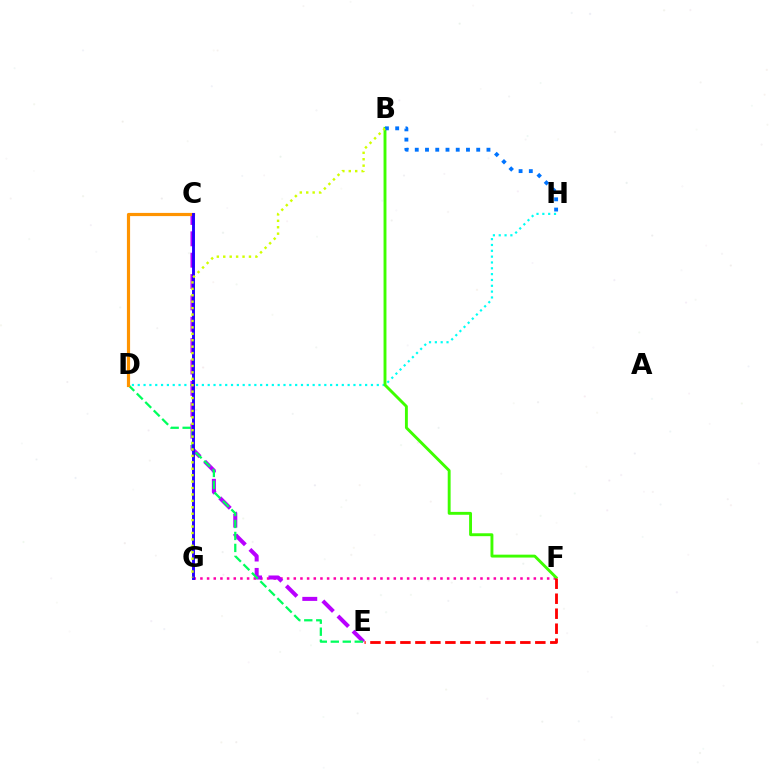{('F', 'G'): [{'color': '#ff00ac', 'line_style': 'dotted', 'thickness': 1.81}], ('D', 'H'): [{'color': '#00fff6', 'line_style': 'dotted', 'thickness': 1.58}], ('C', 'E'): [{'color': '#b900ff', 'line_style': 'dashed', 'thickness': 2.9}], ('B', 'F'): [{'color': '#3dff00', 'line_style': 'solid', 'thickness': 2.08}], ('D', 'E'): [{'color': '#00ff5c', 'line_style': 'dashed', 'thickness': 1.63}], ('E', 'F'): [{'color': '#ff0000', 'line_style': 'dashed', 'thickness': 2.04}], ('C', 'D'): [{'color': '#ff9400', 'line_style': 'solid', 'thickness': 2.29}], ('B', 'H'): [{'color': '#0074ff', 'line_style': 'dotted', 'thickness': 2.78}], ('C', 'G'): [{'color': '#2500ff', 'line_style': 'solid', 'thickness': 2.1}], ('B', 'G'): [{'color': '#d1ff00', 'line_style': 'dotted', 'thickness': 1.75}]}